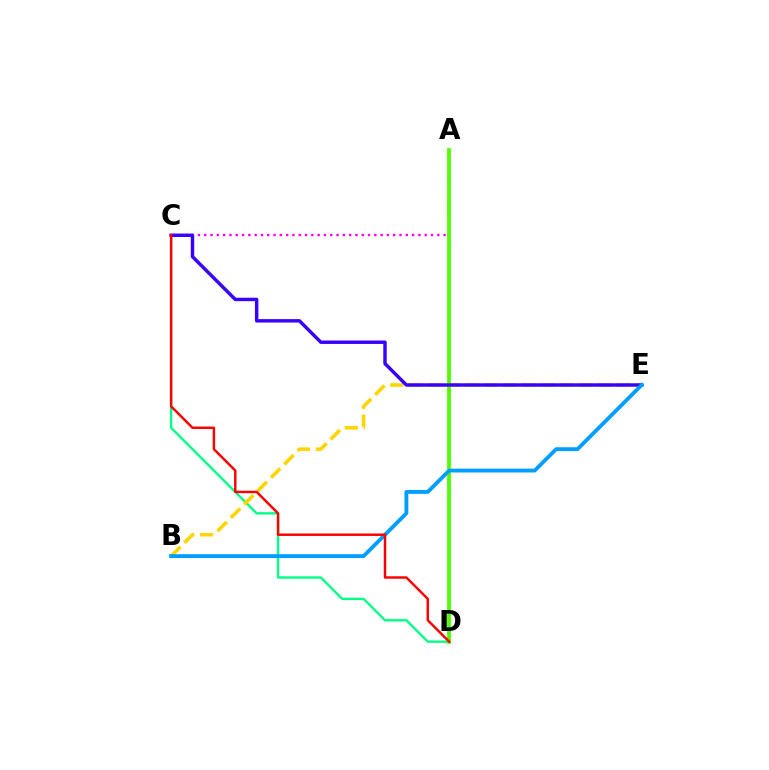{('C', 'D'): [{'color': '#00ff86', 'line_style': 'solid', 'thickness': 1.69}, {'color': '#ff0000', 'line_style': 'solid', 'thickness': 1.77}], ('A', 'C'): [{'color': '#ff00ed', 'line_style': 'dotted', 'thickness': 1.71}], ('A', 'D'): [{'color': '#4fff00', 'line_style': 'solid', 'thickness': 2.72}], ('B', 'E'): [{'color': '#ffd500', 'line_style': 'dashed', 'thickness': 2.57}, {'color': '#009eff', 'line_style': 'solid', 'thickness': 2.76}], ('C', 'E'): [{'color': '#3700ff', 'line_style': 'solid', 'thickness': 2.47}]}